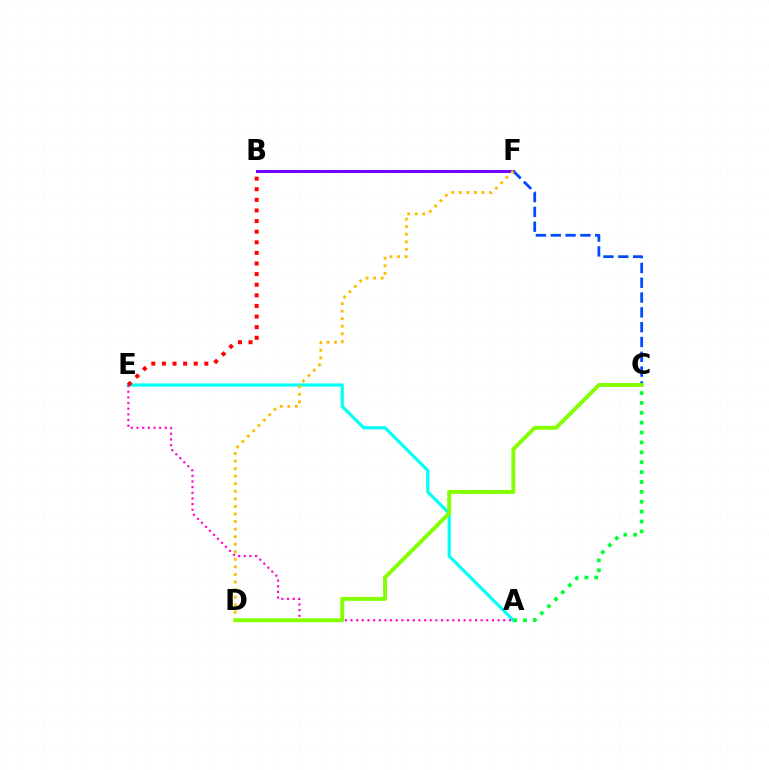{('A', 'E'): [{'color': '#00fff6', 'line_style': 'solid', 'thickness': 2.26}, {'color': '#ff00cf', 'line_style': 'dotted', 'thickness': 1.54}], ('B', 'F'): [{'color': '#7200ff', 'line_style': 'solid', 'thickness': 2.13}], ('C', 'F'): [{'color': '#004bff', 'line_style': 'dashed', 'thickness': 2.01}], ('B', 'E'): [{'color': '#ff0000', 'line_style': 'dotted', 'thickness': 2.88}], ('D', 'F'): [{'color': '#ffbd00', 'line_style': 'dotted', 'thickness': 2.05}], ('C', 'D'): [{'color': '#84ff00', 'line_style': 'solid', 'thickness': 2.82}], ('A', 'C'): [{'color': '#00ff39', 'line_style': 'dotted', 'thickness': 2.68}]}